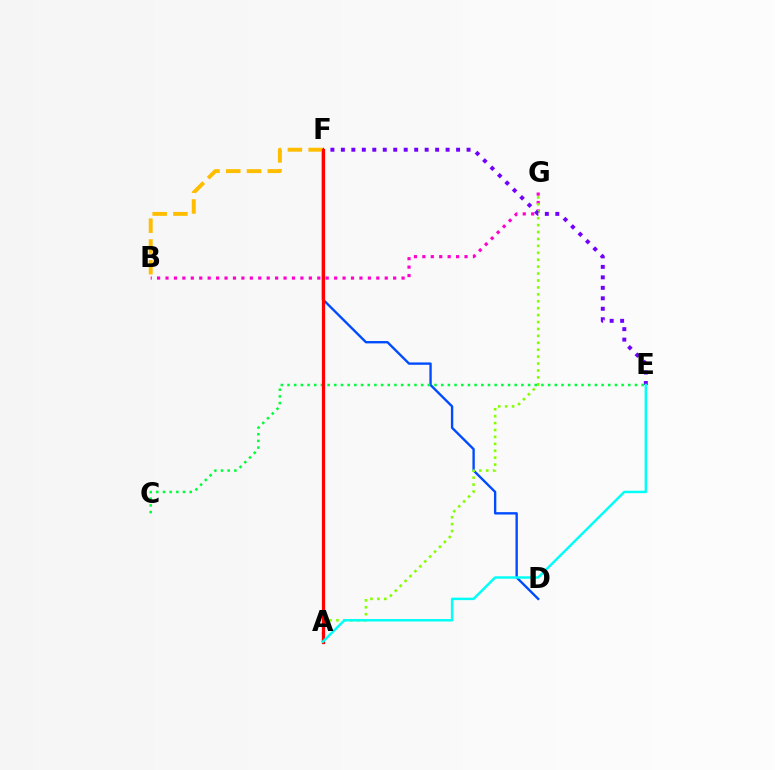{('D', 'F'): [{'color': '#004bff', 'line_style': 'solid', 'thickness': 1.7}], ('B', 'G'): [{'color': '#ff00cf', 'line_style': 'dotted', 'thickness': 2.29}], ('A', 'G'): [{'color': '#84ff00', 'line_style': 'dotted', 'thickness': 1.88}], ('E', 'F'): [{'color': '#7200ff', 'line_style': 'dotted', 'thickness': 2.85}], ('C', 'E'): [{'color': '#00ff39', 'line_style': 'dotted', 'thickness': 1.82}], ('B', 'F'): [{'color': '#ffbd00', 'line_style': 'dashed', 'thickness': 2.82}], ('A', 'F'): [{'color': '#ff0000', 'line_style': 'solid', 'thickness': 2.33}], ('A', 'E'): [{'color': '#00fff6', 'line_style': 'solid', 'thickness': 1.77}]}